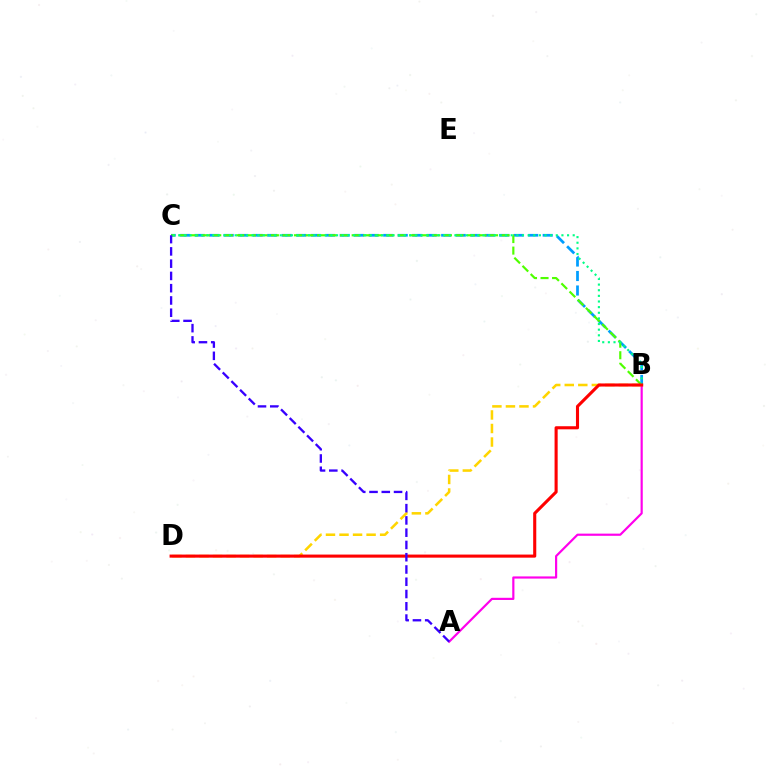{('A', 'B'): [{'color': '#ff00ed', 'line_style': 'solid', 'thickness': 1.57}], ('B', 'C'): [{'color': '#009eff', 'line_style': 'dashed', 'thickness': 1.97}, {'color': '#4fff00', 'line_style': 'dashed', 'thickness': 1.57}, {'color': '#00ff86', 'line_style': 'dotted', 'thickness': 1.53}], ('B', 'D'): [{'color': '#ffd500', 'line_style': 'dashed', 'thickness': 1.84}, {'color': '#ff0000', 'line_style': 'solid', 'thickness': 2.23}], ('A', 'C'): [{'color': '#3700ff', 'line_style': 'dashed', 'thickness': 1.67}]}